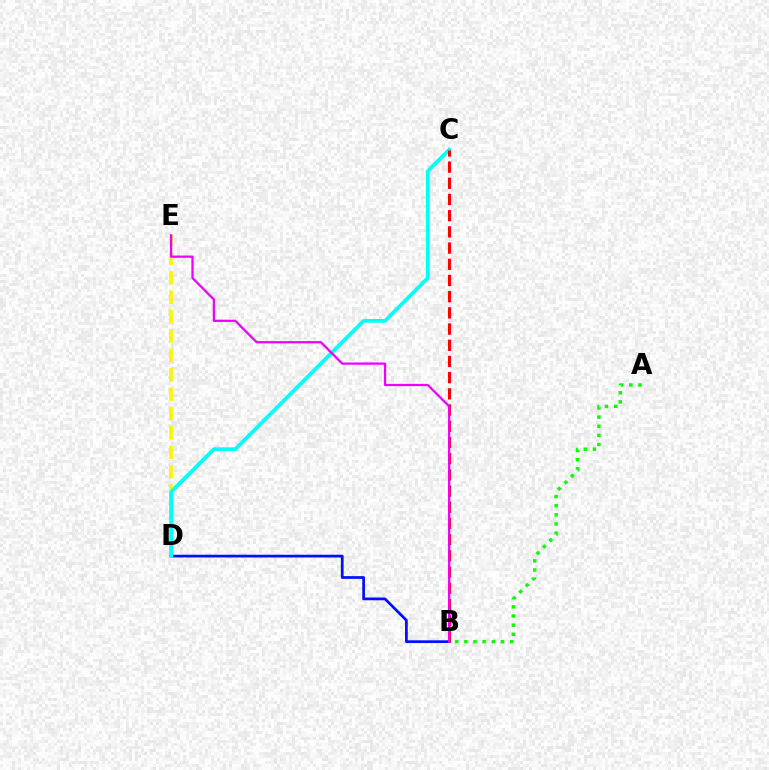{('A', 'B'): [{'color': '#08ff00', 'line_style': 'dotted', 'thickness': 2.48}], ('D', 'E'): [{'color': '#fcf500', 'line_style': 'dashed', 'thickness': 2.63}], ('B', 'D'): [{'color': '#0010ff', 'line_style': 'solid', 'thickness': 1.97}], ('C', 'D'): [{'color': '#00fff6', 'line_style': 'solid', 'thickness': 2.68}], ('B', 'C'): [{'color': '#ff0000', 'line_style': 'dashed', 'thickness': 2.2}], ('B', 'E'): [{'color': '#ee00ff', 'line_style': 'solid', 'thickness': 1.62}]}